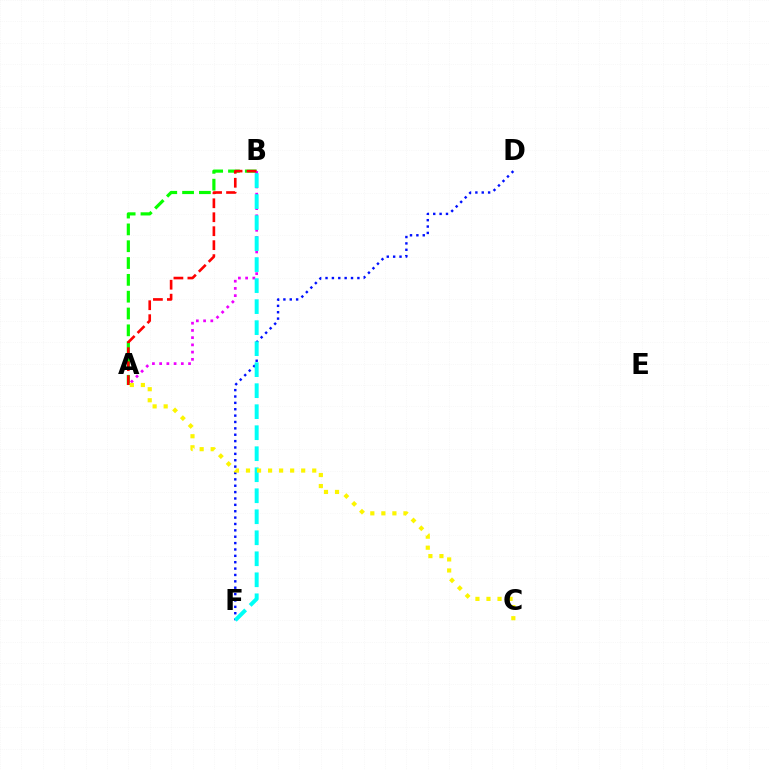{('A', 'B'): [{'color': '#08ff00', 'line_style': 'dashed', 'thickness': 2.29}, {'color': '#ee00ff', 'line_style': 'dotted', 'thickness': 1.96}, {'color': '#ff0000', 'line_style': 'dashed', 'thickness': 1.9}], ('D', 'F'): [{'color': '#0010ff', 'line_style': 'dotted', 'thickness': 1.73}], ('B', 'F'): [{'color': '#00fff6', 'line_style': 'dashed', 'thickness': 2.85}], ('A', 'C'): [{'color': '#fcf500', 'line_style': 'dotted', 'thickness': 3.0}]}